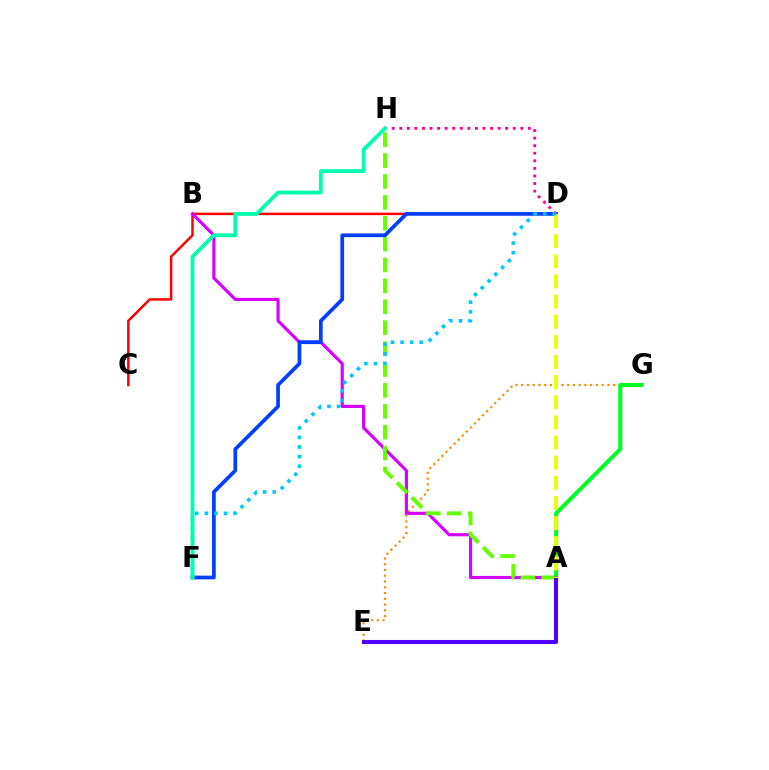{('C', 'D'): [{'color': '#ff0000', 'line_style': 'solid', 'thickness': 1.79}], ('E', 'G'): [{'color': '#ff8800', 'line_style': 'dotted', 'thickness': 1.56}], ('A', 'B'): [{'color': '#d600ff', 'line_style': 'solid', 'thickness': 2.27}], ('A', 'G'): [{'color': '#00ff27', 'line_style': 'solid', 'thickness': 2.95}], ('A', 'H'): [{'color': '#66ff00', 'line_style': 'dashed', 'thickness': 2.84}], ('D', 'F'): [{'color': '#003fff', 'line_style': 'solid', 'thickness': 2.67}, {'color': '#00c7ff', 'line_style': 'dotted', 'thickness': 2.61}], ('A', 'E'): [{'color': '#4f00ff', 'line_style': 'solid', 'thickness': 2.93}], ('A', 'D'): [{'color': '#eeff00', 'line_style': 'dashed', 'thickness': 2.74}], ('D', 'H'): [{'color': '#ff00a0', 'line_style': 'dotted', 'thickness': 2.06}], ('F', 'H'): [{'color': '#00ffaf', 'line_style': 'solid', 'thickness': 2.76}]}